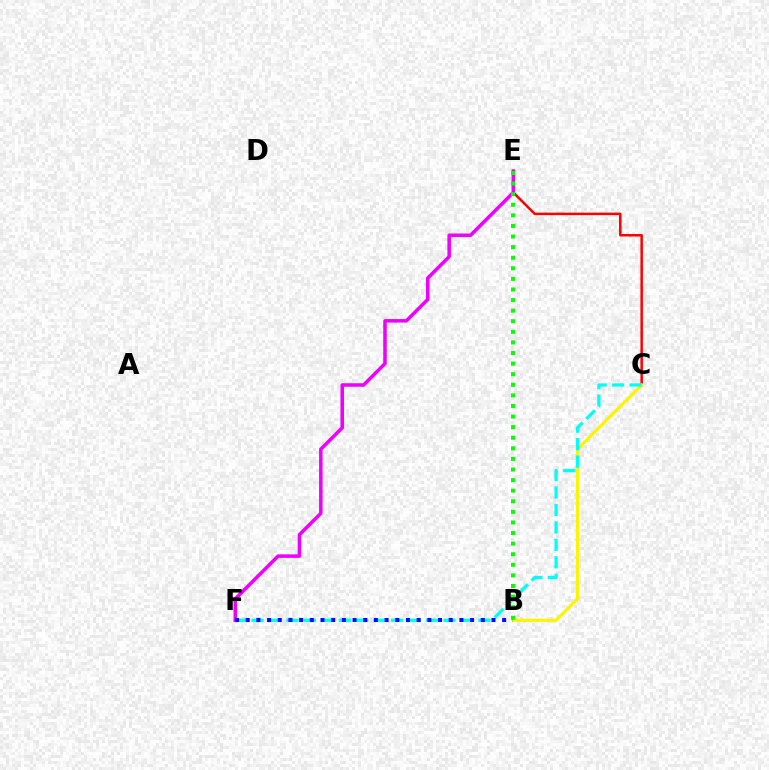{('C', 'E'): [{'color': '#ff0000', 'line_style': 'solid', 'thickness': 1.8}], ('E', 'F'): [{'color': '#ee00ff', 'line_style': 'solid', 'thickness': 2.54}], ('B', 'C'): [{'color': '#fcf500', 'line_style': 'solid', 'thickness': 2.31}], ('C', 'F'): [{'color': '#00fff6', 'line_style': 'dashed', 'thickness': 2.37}], ('B', 'F'): [{'color': '#0010ff', 'line_style': 'dotted', 'thickness': 2.9}], ('B', 'E'): [{'color': '#08ff00', 'line_style': 'dotted', 'thickness': 2.88}]}